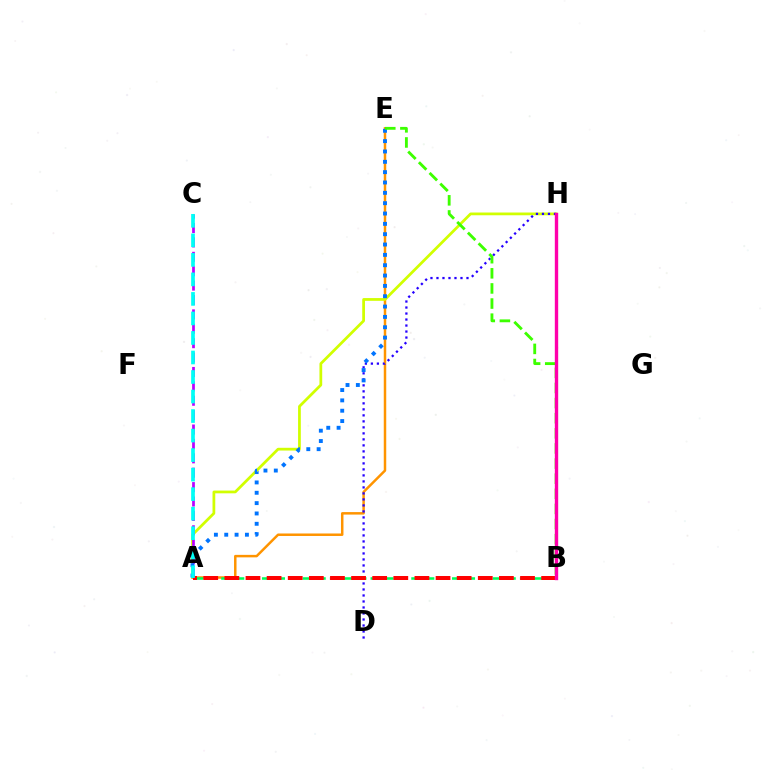{('A', 'E'): [{'color': '#ff9400', 'line_style': 'solid', 'thickness': 1.79}, {'color': '#0074ff', 'line_style': 'dotted', 'thickness': 2.81}], ('A', 'H'): [{'color': '#d1ff00', 'line_style': 'solid', 'thickness': 1.98}], ('A', 'B'): [{'color': '#00ff5c', 'line_style': 'dashed', 'thickness': 1.84}, {'color': '#ff0000', 'line_style': 'dashed', 'thickness': 2.87}], ('A', 'C'): [{'color': '#b900ff', 'line_style': 'dashed', 'thickness': 1.96}, {'color': '#00fff6', 'line_style': 'dashed', 'thickness': 2.65}], ('D', 'H'): [{'color': '#2500ff', 'line_style': 'dotted', 'thickness': 1.63}], ('B', 'E'): [{'color': '#3dff00', 'line_style': 'dashed', 'thickness': 2.05}], ('B', 'H'): [{'color': '#ff00ac', 'line_style': 'solid', 'thickness': 2.42}]}